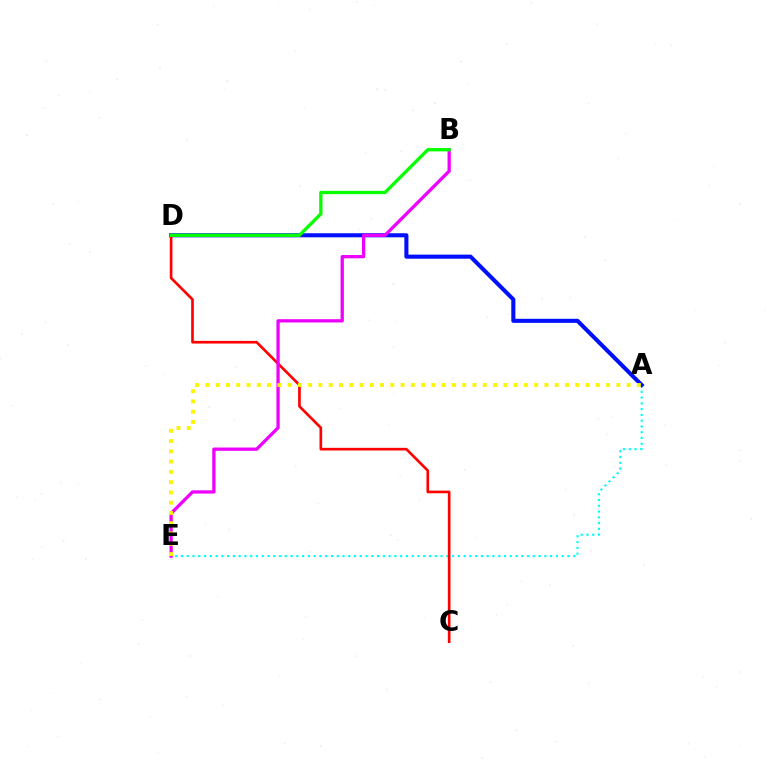{('A', 'E'): [{'color': '#00fff6', 'line_style': 'dotted', 'thickness': 1.57}, {'color': '#fcf500', 'line_style': 'dotted', 'thickness': 2.79}], ('A', 'D'): [{'color': '#0010ff', 'line_style': 'solid', 'thickness': 2.94}], ('C', 'D'): [{'color': '#ff0000', 'line_style': 'solid', 'thickness': 1.91}], ('B', 'E'): [{'color': '#ee00ff', 'line_style': 'solid', 'thickness': 2.36}], ('B', 'D'): [{'color': '#08ff00', 'line_style': 'solid', 'thickness': 2.4}]}